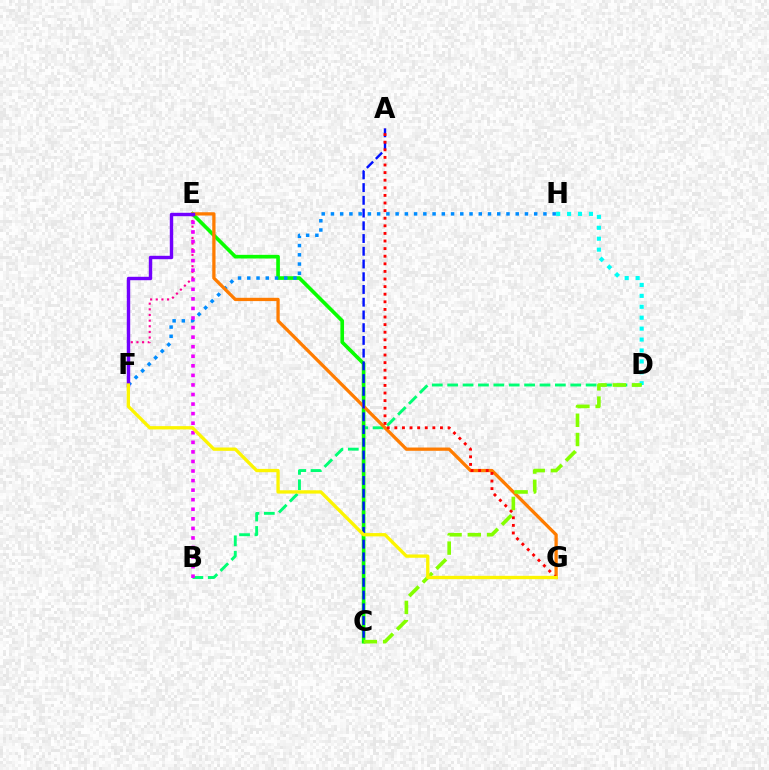{('D', 'H'): [{'color': '#00fff6', 'line_style': 'dotted', 'thickness': 2.97}], ('B', 'D'): [{'color': '#00ff74', 'line_style': 'dashed', 'thickness': 2.09}], ('C', 'E'): [{'color': '#08ff00', 'line_style': 'solid', 'thickness': 2.62}], ('E', 'F'): [{'color': '#ff0094', 'line_style': 'dotted', 'thickness': 1.53}, {'color': '#7200ff', 'line_style': 'solid', 'thickness': 2.45}], ('F', 'H'): [{'color': '#008cff', 'line_style': 'dotted', 'thickness': 2.51}], ('E', 'G'): [{'color': '#ff7c00', 'line_style': 'solid', 'thickness': 2.36}], ('A', 'C'): [{'color': '#0010ff', 'line_style': 'dashed', 'thickness': 1.73}], ('A', 'G'): [{'color': '#ff0000', 'line_style': 'dotted', 'thickness': 2.07}], ('B', 'E'): [{'color': '#ee00ff', 'line_style': 'dotted', 'thickness': 2.6}], ('C', 'D'): [{'color': '#84ff00', 'line_style': 'dashed', 'thickness': 2.62}], ('F', 'G'): [{'color': '#fcf500', 'line_style': 'solid', 'thickness': 2.38}]}